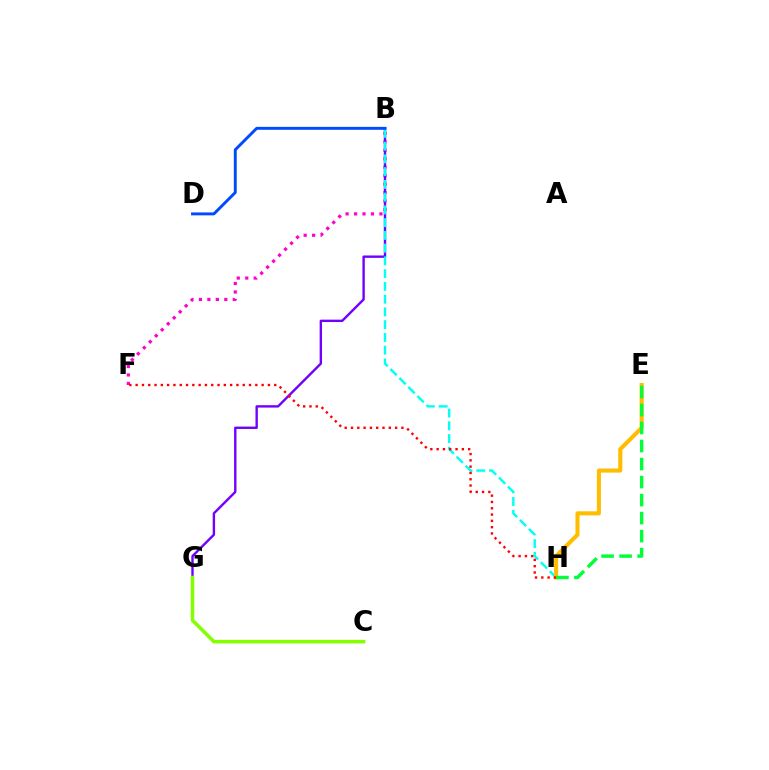{('B', 'F'): [{'color': '#ff00cf', 'line_style': 'dotted', 'thickness': 2.3}], ('B', 'G'): [{'color': '#7200ff', 'line_style': 'solid', 'thickness': 1.72}], ('B', 'H'): [{'color': '#00fff6', 'line_style': 'dashed', 'thickness': 1.73}], ('C', 'G'): [{'color': '#84ff00', 'line_style': 'solid', 'thickness': 2.54}], ('E', 'H'): [{'color': '#ffbd00', 'line_style': 'solid', 'thickness': 2.94}, {'color': '#00ff39', 'line_style': 'dashed', 'thickness': 2.45}], ('F', 'H'): [{'color': '#ff0000', 'line_style': 'dotted', 'thickness': 1.71}], ('B', 'D'): [{'color': '#004bff', 'line_style': 'solid', 'thickness': 2.1}]}